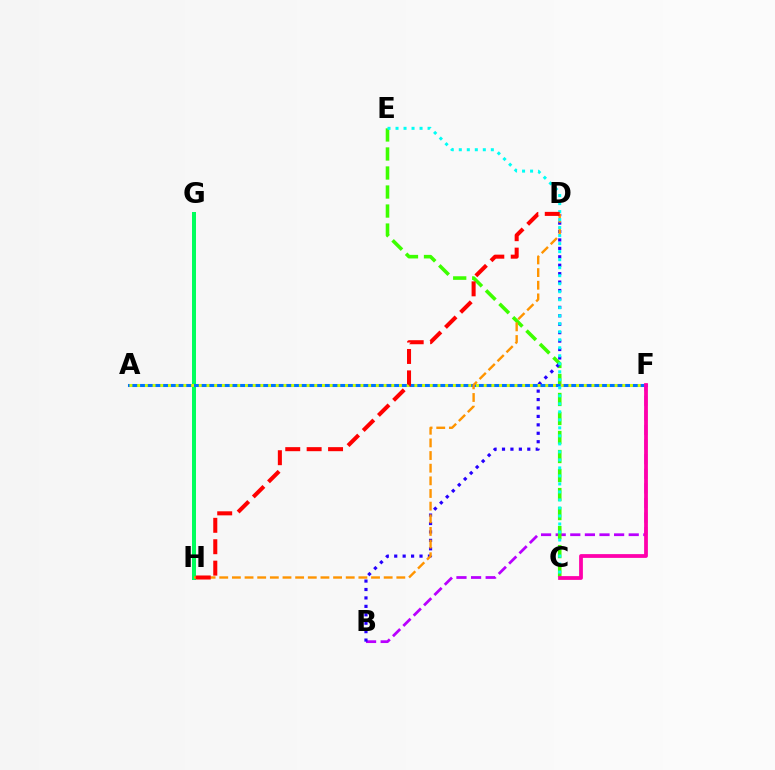{('B', 'F'): [{'color': '#b900ff', 'line_style': 'dashed', 'thickness': 1.98}], ('G', 'H'): [{'color': '#00ff5c', 'line_style': 'solid', 'thickness': 2.87}], ('C', 'E'): [{'color': '#3dff00', 'line_style': 'dashed', 'thickness': 2.58}, {'color': '#00fff6', 'line_style': 'dotted', 'thickness': 2.18}], ('A', 'F'): [{'color': '#0074ff', 'line_style': 'solid', 'thickness': 2.19}, {'color': '#d1ff00', 'line_style': 'dotted', 'thickness': 2.09}], ('B', 'D'): [{'color': '#2500ff', 'line_style': 'dotted', 'thickness': 2.29}], ('D', 'H'): [{'color': '#ff9400', 'line_style': 'dashed', 'thickness': 1.72}, {'color': '#ff0000', 'line_style': 'dashed', 'thickness': 2.91}], ('C', 'F'): [{'color': '#ff00ac', 'line_style': 'solid', 'thickness': 2.72}]}